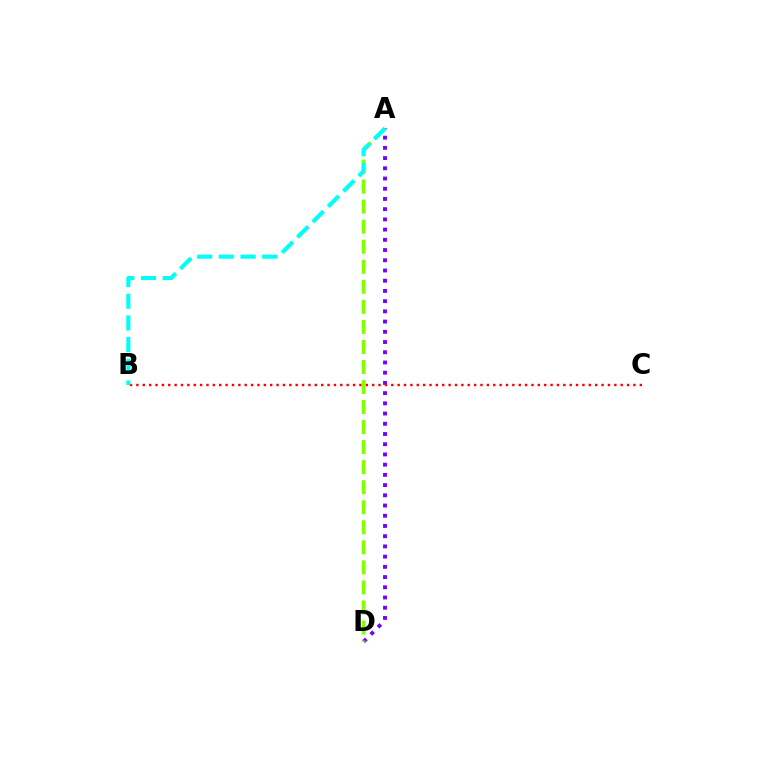{('A', 'D'): [{'color': '#7200ff', 'line_style': 'dotted', 'thickness': 2.78}, {'color': '#84ff00', 'line_style': 'dashed', 'thickness': 2.72}], ('B', 'C'): [{'color': '#ff0000', 'line_style': 'dotted', 'thickness': 1.73}], ('A', 'B'): [{'color': '#00fff6', 'line_style': 'dashed', 'thickness': 2.94}]}